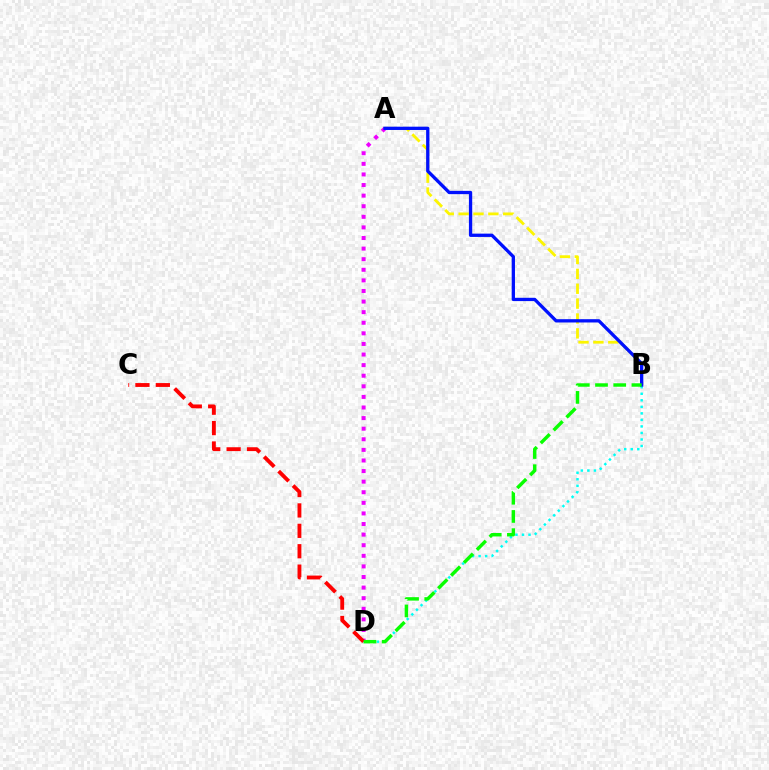{('A', 'D'): [{'color': '#ee00ff', 'line_style': 'dotted', 'thickness': 2.88}], ('B', 'D'): [{'color': '#00fff6', 'line_style': 'dotted', 'thickness': 1.77}, {'color': '#08ff00', 'line_style': 'dashed', 'thickness': 2.47}], ('C', 'D'): [{'color': '#ff0000', 'line_style': 'dashed', 'thickness': 2.77}], ('A', 'B'): [{'color': '#fcf500', 'line_style': 'dashed', 'thickness': 2.02}, {'color': '#0010ff', 'line_style': 'solid', 'thickness': 2.37}]}